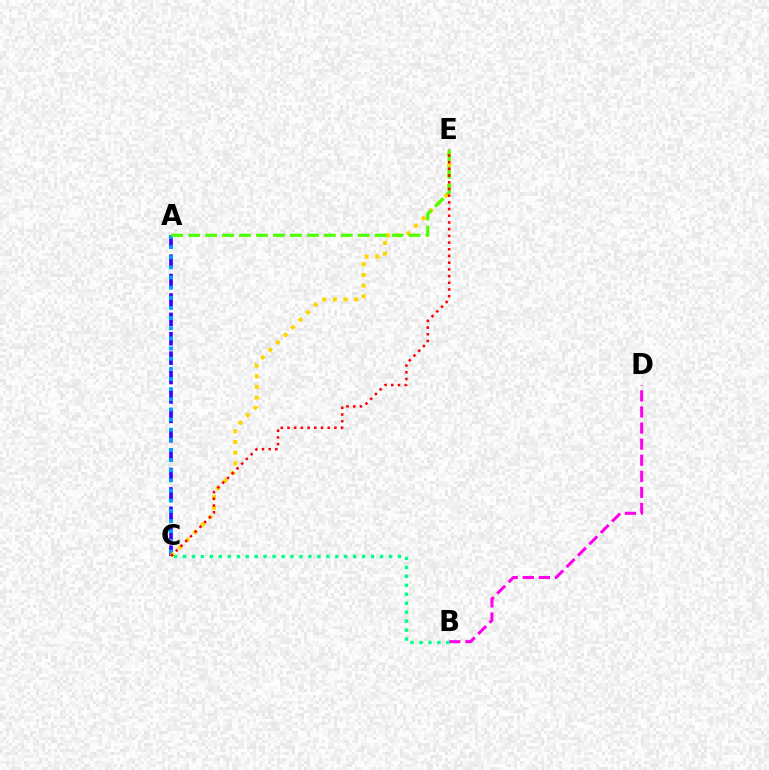{('A', 'C'): [{'color': '#3700ff', 'line_style': 'dashed', 'thickness': 2.64}, {'color': '#009eff', 'line_style': 'dotted', 'thickness': 2.76}], ('C', 'E'): [{'color': '#ffd500', 'line_style': 'dotted', 'thickness': 2.9}, {'color': '#ff0000', 'line_style': 'dotted', 'thickness': 1.82}], ('A', 'E'): [{'color': '#4fff00', 'line_style': 'dashed', 'thickness': 2.3}], ('B', 'D'): [{'color': '#ff00ed', 'line_style': 'dashed', 'thickness': 2.19}], ('B', 'C'): [{'color': '#00ff86', 'line_style': 'dotted', 'thickness': 2.43}]}